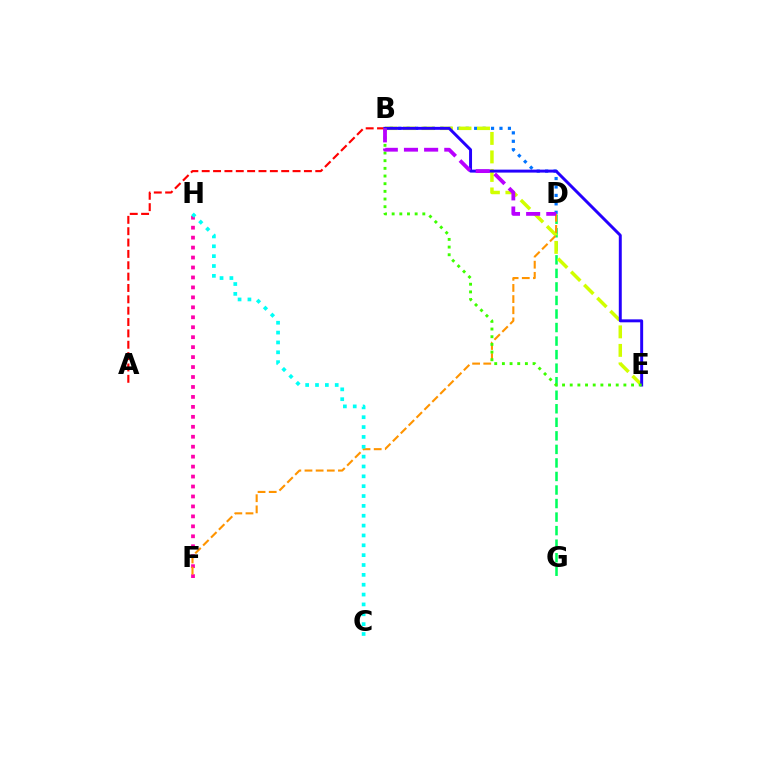{('B', 'D'): [{'color': '#0074ff', 'line_style': 'dotted', 'thickness': 2.29}, {'color': '#b900ff', 'line_style': 'dashed', 'thickness': 2.74}], ('F', 'H'): [{'color': '#ff00ac', 'line_style': 'dotted', 'thickness': 2.7}], ('A', 'B'): [{'color': '#ff0000', 'line_style': 'dashed', 'thickness': 1.54}], ('D', 'G'): [{'color': '#00ff5c', 'line_style': 'dashed', 'thickness': 1.84}], ('B', 'E'): [{'color': '#d1ff00', 'line_style': 'dashed', 'thickness': 2.51}, {'color': '#2500ff', 'line_style': 'solid', 'thickness': 2.13}, {'color': '#3dff00', 'line_style': 'dotted', 'thickness': 2.08}], ('D', 'F'): [{'color': '#ff9400', 'line_style': 'dashed', 'thickness': 1.52}], ('C', 'H'): [{'color': '#00fff6', 'line_style': 'dotted', 'thickness': 2.68}]}